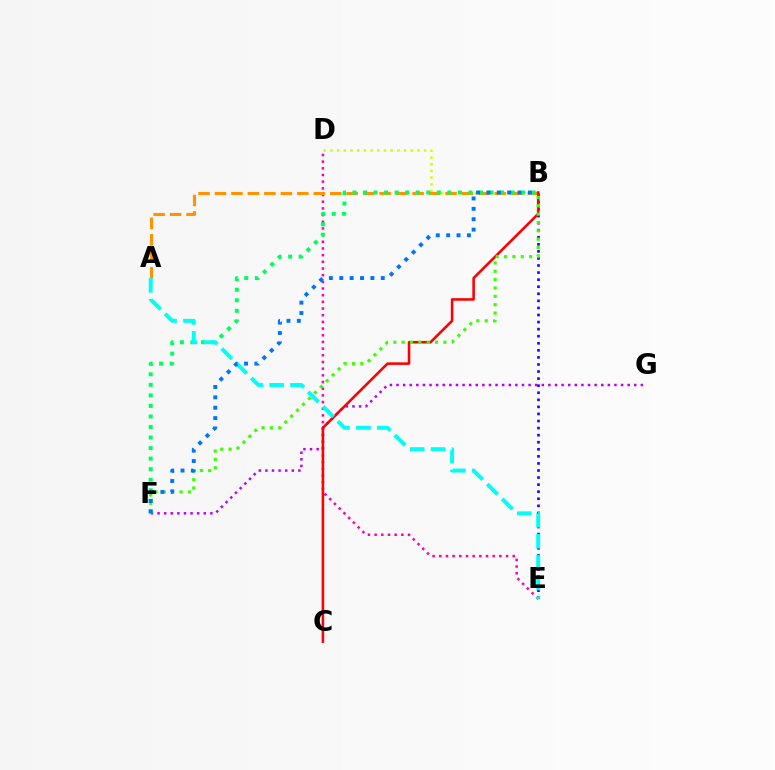{('D', 'E'): [{'color': '#ff00ac', 'line_style': 'dotted', 'thickness': 1.81}], ('B', 'D'): [{'color': '#d1ff00', 'line_style': 'dotted', 'thickness': 1.82}], ('A', 'B'): [{'color': '#ff9400', 'line_style': 'dashed', 'thickness': 2.24}], ('B', 'E'): [{'color': '#2500ff', 'line_style': 'dotted', 'thickness': 1.92}], ('F', 'G'): [{'color': '#b900ff', 'line_style': 'dotted', 'thickness': 1.79}], ('B', 'C'): [{'color': '#ff0000', 'line_style': 'solid', 'thickness': 1.85}], ('B', 'F'): [{'color': '#00ff5c', 'line_style': 'dotted', 'thickness': 2.86}, {'color': '#3dff00', 'line_style': 'dotted', 'thickness': 2.27}, {'color': '#0074ff', 'line_style': 'dotted', 'thickness': 2.82}], ('A', 'E'): [{'color': '#00fff6', 'line_style': 'dashed', 'thickness': 2.84}]}